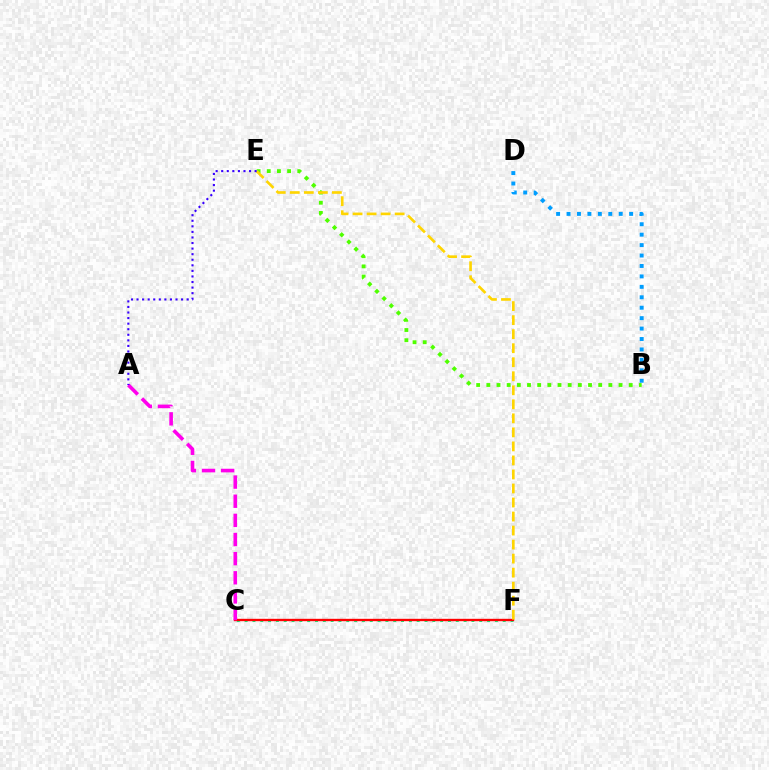{('C', 'F'): [{'color': '#00ff86', 'line_style': 'dotted', 'thickness': 2.12}, {'color': '#ff0000', 'line_style': 'solid', 'thickness': 1.71}], ('B', 'E'): [{'color': '#4fff00', 'line_style': 'dotted', 'thickness': 2.76}], ('B', 'D'): [{'color': '#009eff', 'line_style': 'dotted', 'thickness': 2.84}], ('A', 'C'): [{'color': '#ff00ed', 'line_style': 'dashed', 'thickness': 2.6}], ('E', 'F'): [{'color': '#ffd500', 'line_style': 'dashed', 'thickness': 1.91}], ('A', 'E'): [{'color': '#3700ff', 'line_style': 'dotted', 'thickness': 1.51}]}